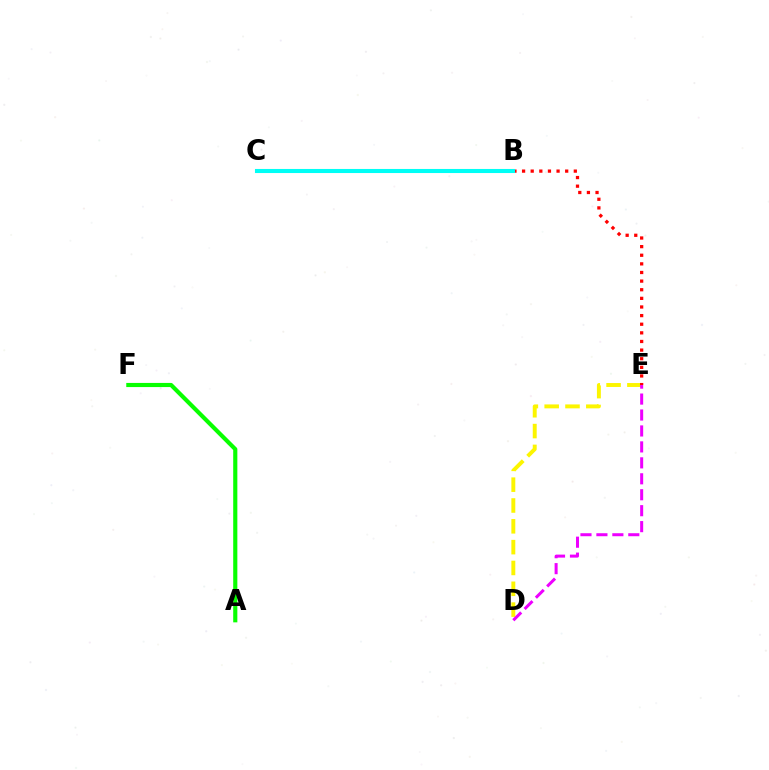{('D', 'E'): [{'color': '#fcf500', 'line_style': 'dashed', 'thickness': 2.83}, {'color': '#ee00ff', 'line_style': 'dashed', 'thickness': 2.17}], ('A', 'F'): [{'color': '#08ff00', 'line_style': 'solid', 'thickness': 2.98}], ('B', 'E'): [{'color': '#ff0000', 'line_style': 'dotted', 'thickness': 2.34}], ('B', 'C'): [{'color': '#0010ff', 'line_style': 'solid', 'thickness': 2.11}, {'color': '#00fff6', 'line_style': 'solid', 'thickness': 2.94}]}